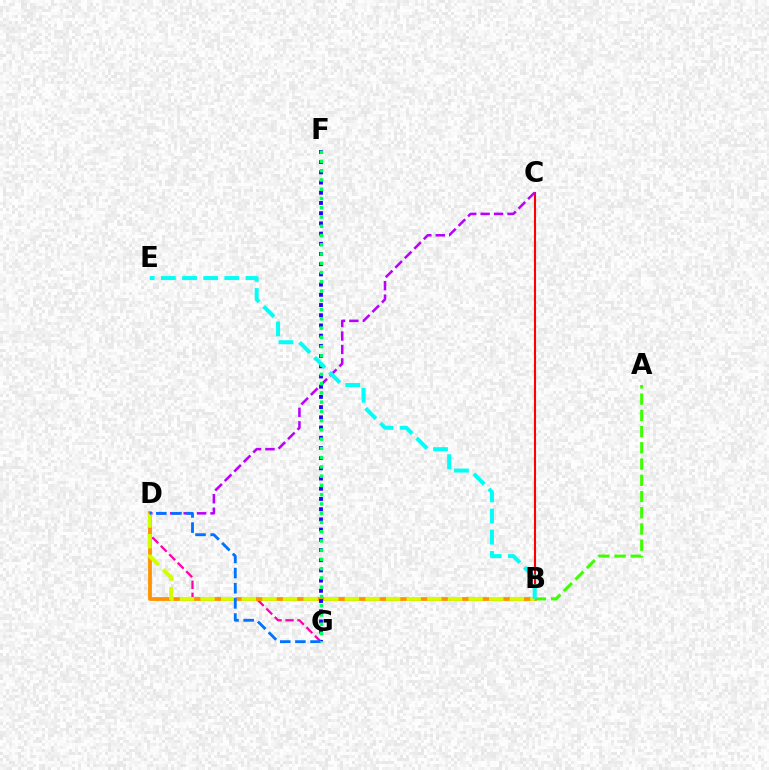{('D', 'G'): [{'color': '#ff00ac', 'line_style': 'dashed', 'thickness': 1.63}, {'color': '#0074ff', 'line_style': 'dashed', 'thickness': 2.06}], ('B', 'C'): [{'color': '#ff0000', 'line_style': 'solid', 'thickness': 1.51}], ('A', 'B'): [{'color': '#3dff00', 'line_style': 'dashed', 'thickness': 2.21}], ('B', 'D'): [{'color': '#ff9400', 'line_style': 'solid', 'thickness': 2.74}, {'color': '#d1ff00', 'line_style': 'dashed', 'thickness': 2.8}], ('F', 'G'): [{'color': '#2500ff', 'line_style': 'dotted', 'thickness': 2.77}, {'color': '#00ff5c', 'line_style': 'dotted', 'thickness': 2.51}], ('C', 'D'): [{'color': '#b900ff', 'line_style': 'dashed', 'thickness': 1.83}], ('B', 'E'): [{'color': '#00fff6', 'line_style': 'dashed', 'thickness': 2.87}]}